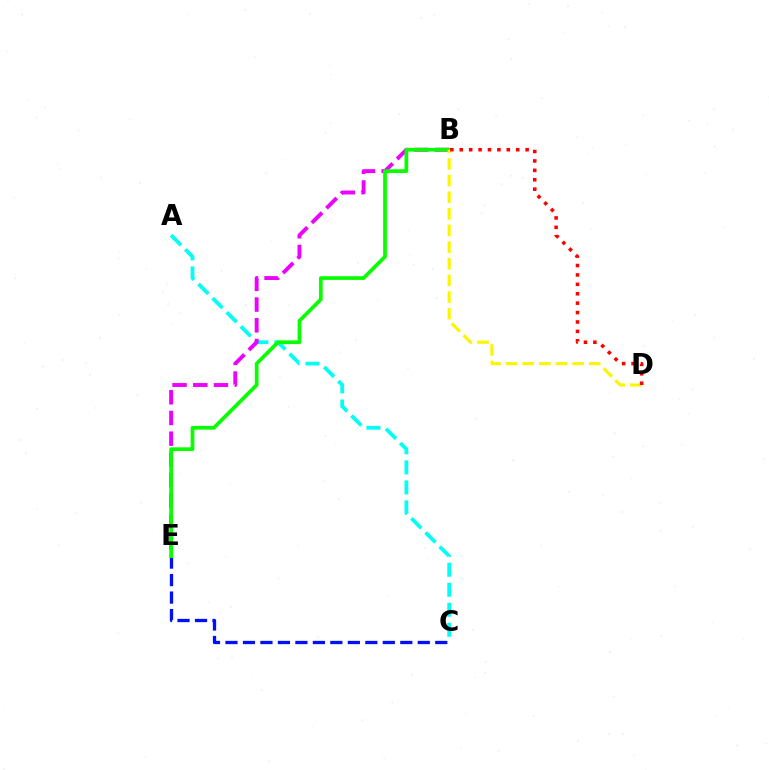{('C', 'E'): [{'color': '#0010ff', 'line_style': 'dashed', 'thickness': 2.38}], ('A', 'C'): [{'color': '#00fff6', 'line_style': 'dashed', 'thickness': 2.72}], ('B', 'E'): [{'color': '#ee00ff', 'line_style': 'dashed', 'thickness': 2.81}, {'color': '#08ff00', 'line_style': 'solid', 'thickness': 2.68}], ('B', 'D'): [{'color': '#fcf500', 'line_style': 'dashed', 'thickness': 2.26}, {'color': '#ff0000', 'line_style': 'dotted', 'thickness': 2.56}]}